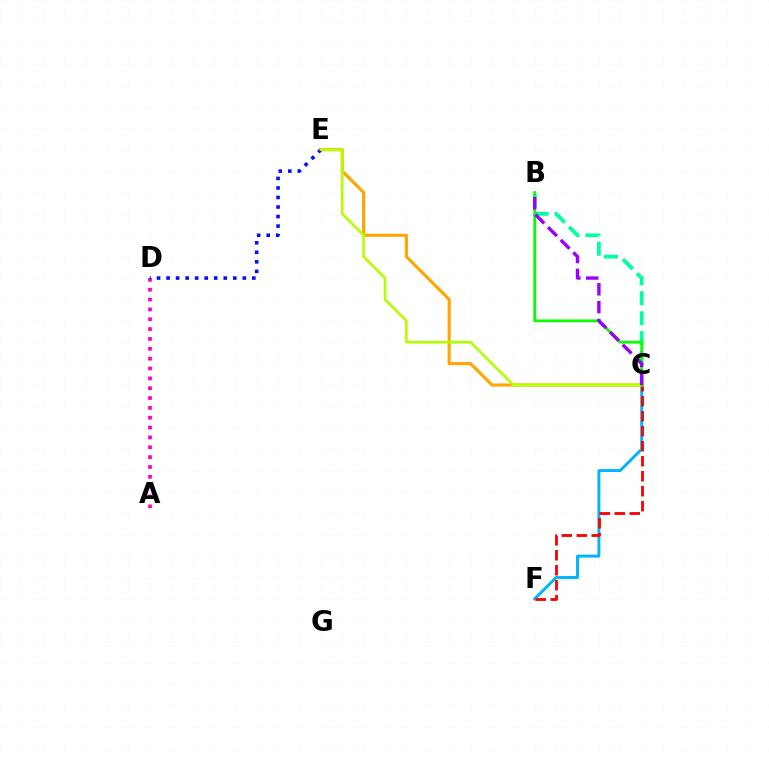{('C', 'F'): [{'color': '#00b5ff', 'line_style': 'solid', 'thickness': 2.1}, {'color': '#ff0000', 'line_style': 'dashed', 'thickness': 2.04}], ('B', 'C'): [{'color': '#00ff9d', 'line_style': 'dashed', 'thickness': 2.71}, {'color': '#08ff00', 'line_style': 'solid', 'thickness': 2.01}, {'color': '#9b00ff', 'line_style': 'dashed', 'thickness': 2.43}], ('A', 'D'): [{'color': '#ff00bd', 'line_style': 'dotted', 'thickness': 2.68}], ('C', 'E'): [{'color': '#ffa500', 'line_style': 'solid', 'thickness': 2.25}, {'color': '#b3ff00', 'line_style': 'solid', 'thickness': 1.91}], ('D', 'E'): [{'color': '#0010ff', 'line_style': 'dotted', 'thickness': 2.59}]}